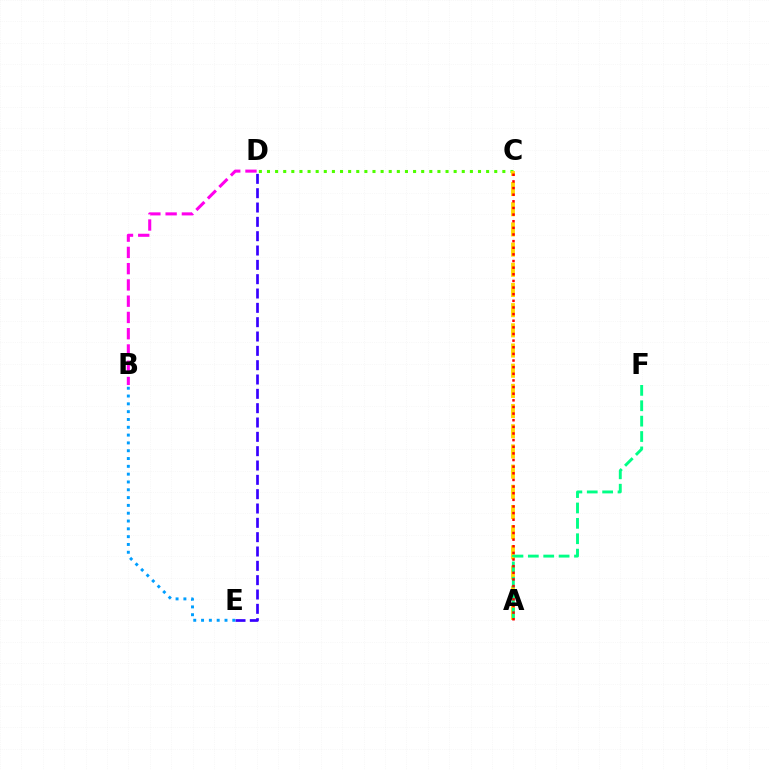{('D', 'E'): [{'color': '#3700ff', 'line_style': 'dashed', 'thickness': 1.95}], ('C', 'D'): [{'color': '#4fff00', 'line_style': 'dotted', 'thickness': 2.21}], ('A', 'C'): [{'color': '#ffd500', 'line_style': 'dashed', 'thickness': 2.74}, {'color': '#ff0000', 'line_style': 'dotted', 'thickness': 1.8}], ('A', 'F'): [{'color': '#00ff86', 'line_style': 'dashed', 'thickness': 2.09}], ('B', 'D'): [{'color': '#ff00ed', 'line_style': 'dashed', 'thickness': 2.21}], ('B', 'E'): [{'color': '#009eff', 'line_style': 'dotted', 'thickness': 2.12}]}